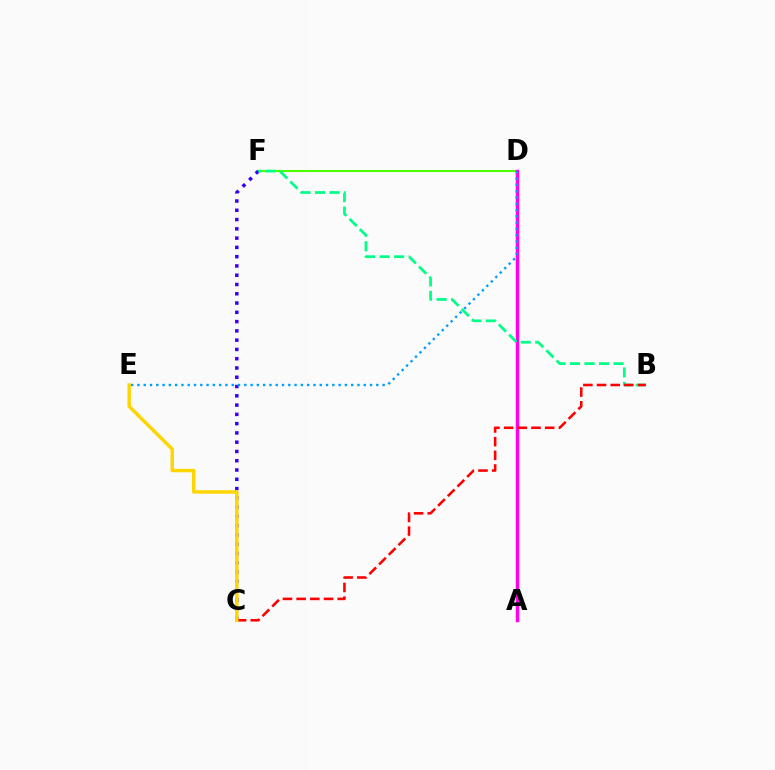{('D', 'F'): [{'color': '#4fff00', 'line_style': 'solid', 'thickness': 1.51}], ('A', 'D'): [{'color': '#ff00ed', 'line_style': 'solid', 'thickness': 2.49}], ('C', 'F'): [{'color': '#3700ff', 'line_style': 'dotted', 'thickness': 2.52}], ('B', 'F'): [{'color': '#00ff86', 'line_style': 'dashed', 'thickness': 1.97}], ('B', 'C'): [{'color': '#ff0000', 'line_style': 'dashed', 'thickness': 1.86}], ('C', 'E'): [{'color': '#ffd500', 'line_style': 'solid', 'thickness': 2.47}], ('D', 'E'): [{'color': '#009eff', 'line_style': 'dotted', 'thickness': 1.71}]}